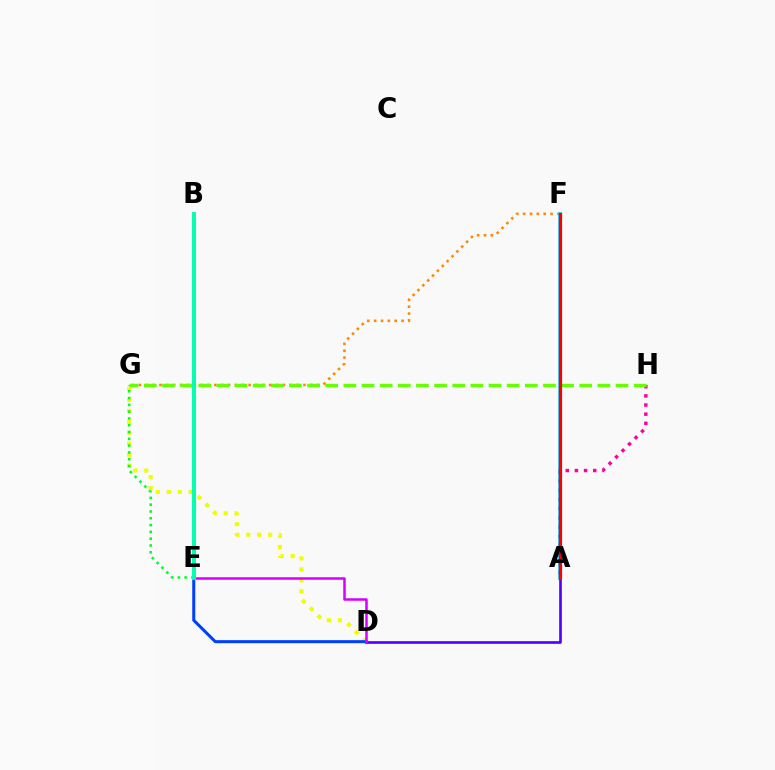{('A', 'D'): [{'color': '#4f00ff', 'line_style': 'solid', 'thickness': 1.91}], ('A', 'H'): [{'color': '#ff00a0', 'line_style': 'dotted', 'thickness': 2.49}], ('F', 'G'): [{'color': '#ff8800', 'line_style': 'dotted', 'thickness': 1.86}], ('D', 'G'): [{'color': '#eeff00', 'line_style': 'dotted', 'thickness': 2.98}], ('D', 'E'): [{'color': '#003fff', 'line_style': 'solid', 'thickness': 2.18}, {'color': '#d600ff', 'line_style': 'solid', 'thickness': 1.81}], ('A', 'F'): [{'color': '#00c7ff', 'line_style': 'solid', 'thickness': 2.56}, {'color': '#ff0000', 'line_style': 'solid', 'thickness': 2.31}], ('E', 'G'): [{'color': '#00ff27', 'line_style': 'dotted', 'thickness': 1.85}], ('G', 'H'): [{'color': '#66ff00', 'line_style': 'dashed', 'thickness': 2.46}], ('B', 'E'): [{'color': '#00ffaf', 'line_style': 'solid', 'thickness': 2.83}]}